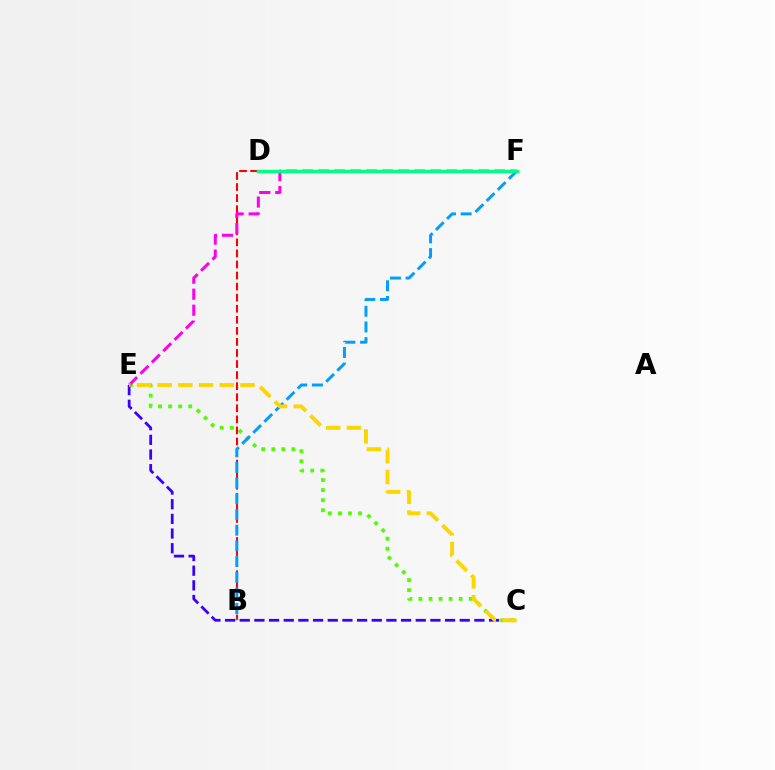{('C', 'E'): [{'color': '#4fff00', 'line_style': 'dotted', 'thickness': 2.73}, {'color': '#3700ff', 'line_style': 'dashed', 'thickness': 1.99}, {'color': '#ffd500', 'line_style': 'dashed', 'thickness': 2.81}], ('B', 'D'): [{'color': '#ff0000', 'line_style': 'dashed', 'thickness': 1.5}], ('B', 'F'): [{'color': '#009eff', 'line_style': 'dashed', 'thickness': 2.13}], ('E', 'F'): [{'color': '#ff00ed', 'line_style': 'dashed', 'thickness': 2.18}], ('D', 'F'): [{'color': '#00ff86', 'line_style': 'solid', 'thickness': 2.45}]}